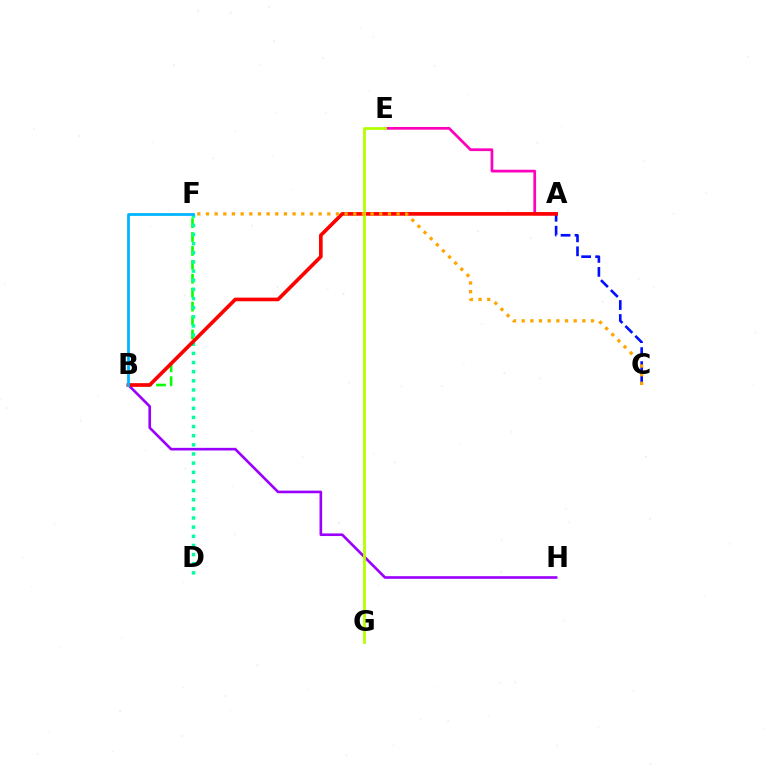{('B', 'F'): [{'color': '#08ff00', 'line_style': 'dashed', 'thickness': 1.89}, {'color': '#00b5ff', 'line_style': 'solid', 'thickness': 1.98}], ('B', 'H'): [{'color': '#9b00ff', 'line_style': 'solid', 'thickness': 1.9}], ('D', 'F'): [{'color': '#00ff9d', 'line_style': 'dotted', 'thickness': 2.48}], ('A', 'E'): [{'color': '#ff00bd', 'line_style': 'solid', 'thickness': 1.96}], ('A', 'C'): [{'color': '#0010ff', 'line_style': 'dashed', 'thickness': 1.9}], ('A', 'B'): [{'color': '#ff0000', 'line_style': 'solid', 'thickness': 2.62}], ('E', 'G'): [{'color': '#b3ff00', 'line_style': 'solid', 'thickness': 1.98}], ('C', 'F'): [{'color': '#ffa500', 'line_style': 'dotted', 'thickness': 2.35}]}